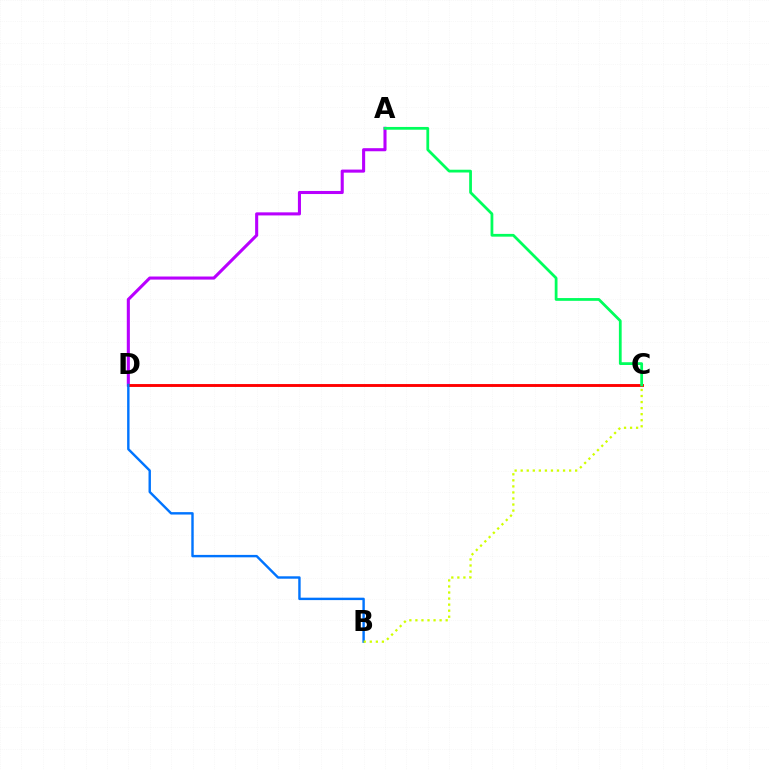{('A', 'D'): [{'color': '#b900ff', 'line_style': 'solid', 'thickness': 2.22}], ('C', 'D'): [{'color': '#ff0000', 'line_style': 'solid', 'thickness': 2.07}], ('B', 'D'): [{'color': '#0074ff', 'line_style': 'solid', 'thickness': 1.74}], ('B', 'C'): [{'color': '#d1ff00', 'line_style': 'dotted', 'thickness': 1.64}], ('A', 'C'): [{'color': '#00ff5c', 'line_style': 'solid', 'thickness': 1.99}]}